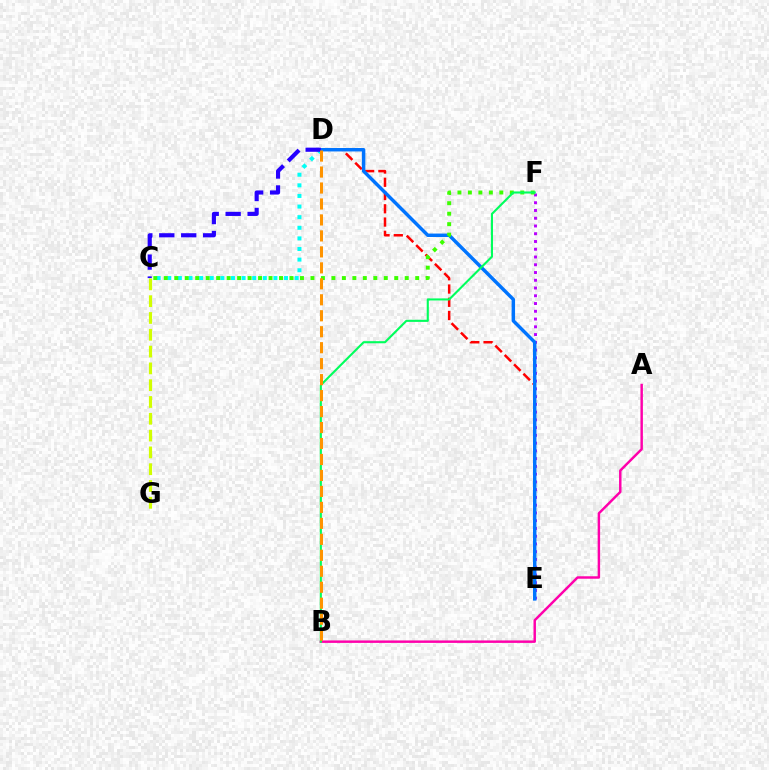{('E', 'F'): [{'color': '#b900ff', 'line_style': 'dotted', 'thickness': 2.11}], ('C', 'D'): [{'color': '#00fff6', 'line_style': 'dotted', 'thickness': 2.88}, {'color': '#2500ff', 'line_style': 'dashed', 'thickness': 2.98}], ('C', 'G'): [{'color': '#d1ff00', 'line_style': 'dashed', 'thickness': 2.28}], ('D', 'E'): [{'color': '#ff0000', 'line_style': 'dashed', 'thickness': 1.8}, {'color': '#0074ff', 'line_style': 'solid', 'thickness': 2.48}], ('A', 'B'): [{'color': '#ff00ac', 'line_style': 'solid', 'thickness': 1.77}], ('C', 'F'): [{'color': '#3dff00', 'line_style': 'dotted', 'thickness': 2.85}], ('B', 'F'): [{'color': '#00ff5c', 'line_style': 'solid', 'thickness': 1.52}], ('B', 'D'): [{'color': '#ff9400', 'line_style': 'dashed', 'thickness': 2.17}]}